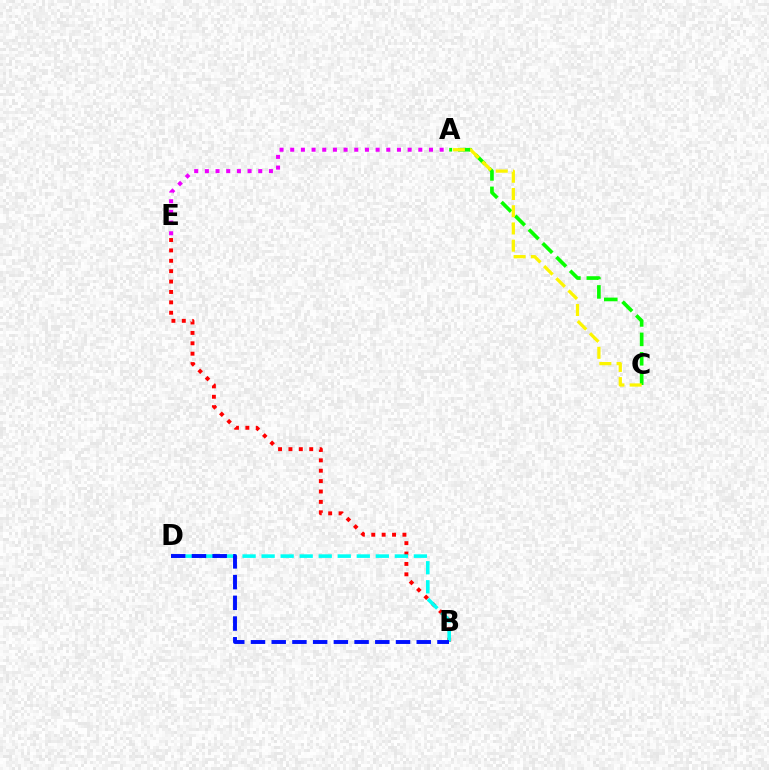{('A', 'C'): [{'color': '#08ff00', 'line_style': 'dashed', 'thickness': 2.64}, {'color': '#fcf500', 'line_style': 'dashed', 'thickness': 2.34}], ('B', 'E'): [{'color': '#ff0000', 'line_style': 'dotted', 'thickness': 2.82}], ('B', 'D'): [{'color': '#00fff6', 'line_style': 'dashed', 'thickness': 2.59}, {'color': '#0010ff', 'line_style': 'dashed', 'thickness': 2.81}], ('A', 'E'): [{'color': '#ee00ff', 'line_style': 'dotted', 'thickness': 2.9}]}